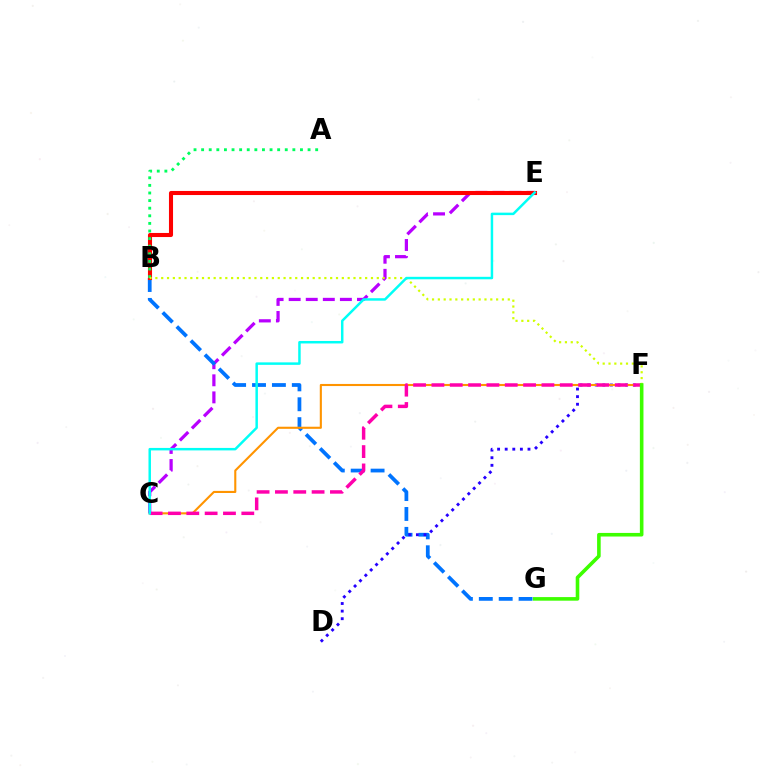{('C', 'E'): [{'color': '#b900ff', 'line_style': 'dashed', 'thickness': 2.32}, {'color': '#00fff6', 'line_style': 'solid', 'thickness': 1.78}], ('B', 'G'): [{'color': '#0074ff', 'line_style': 'dashed', 'thickness': 2.7}], ('D', 'F'): [{'color': '#2500ff', 'line_style': 'dotted', 'thickness': 2.06}], ('C', 'F'): [{'color': '#ff9400', 'line_style': 'solid', 'thickness': 1.52}, {'color': '#ff00ac', 'line_style': 'dashed', 'thickness': 2.49}], ('B', 'E'): [{'color': '#ff0000', 'line_style': 'solid', 'thickness': 2.94}], ('A', 'B'): [{'color': '#00ff5c', 'line_style': 'dotted', 'thickness': 2.07}], ('B', 'F'): [{'color': '#d1ff00', 'line_style': 'dotted', 'thickness': 1.58}], ('F', 'G'): [{'color': '#3dff00', 'line_style': 'solid', 'thickness': 2.59}]}